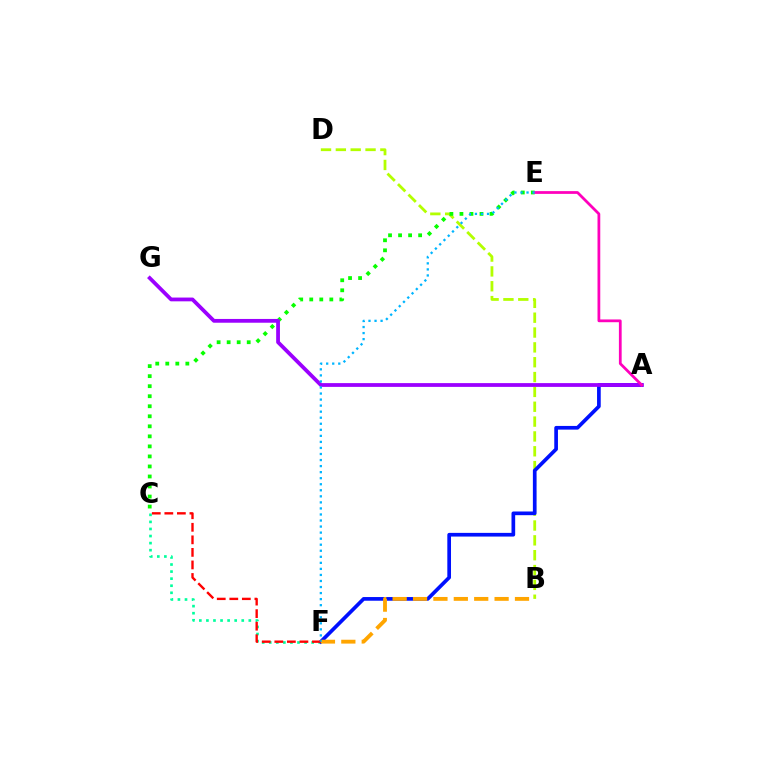{('B', 'D'): [{'color': '#b3ff00', 'line_style': 'dashed', 'thickness': 2.02}], ('C', 'E'): [{'color': '#08ff00', 'line_style': 'dotted', 'thickness': 2.73}], ('C', 'F'): [{'color': '#00ff9d', 'line_style': 'dotted', 'thickness': 1.92}, {'color': '#ff0000', 'line_style': 'dashed', 'thickness': 1.7}], ('A', 'F'): [{'color': '#0010ff', 'line_style': 'solid', 'thickness': 2.65}], ('A', 'G'): [{'color': '#9b00ff', 'line_style': 'solid', 'thickness': 2.72}], ('A', 'E'): [{'color': '#ff00bd', 'line_style': 'solid', 'thickness': 1.99}], ('B', 'F'): [{'color': '#ffa500', 'line_style': 'dashed', 'thickness': 2.77}], ('E', 'F'): [{'color': '#00b5ff', 'line_style': 'dotted', 'thickness': 1.64}]}